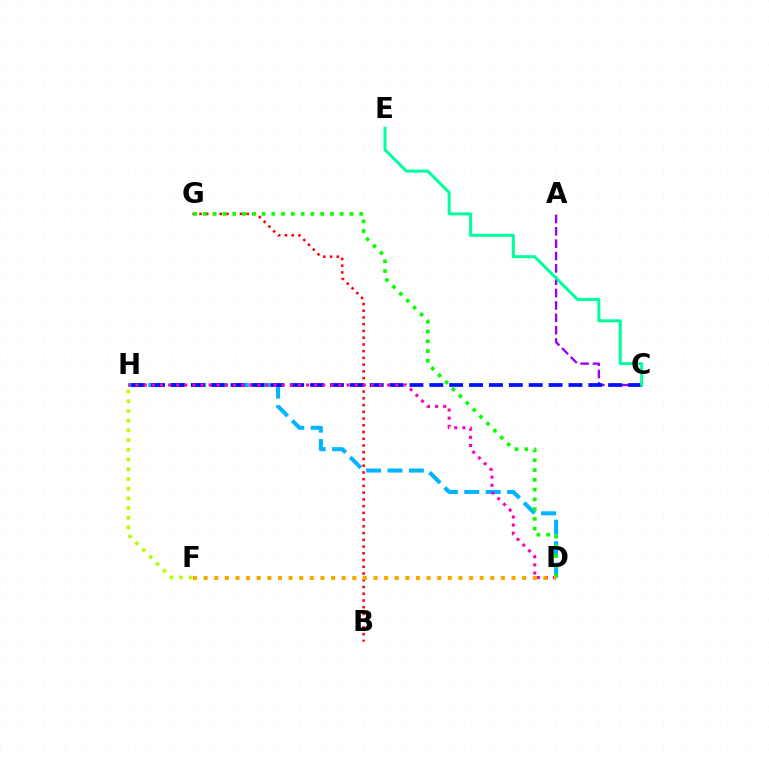{('F', 'H'): [{'color': '#b3ff00', 'line_style': 'dotted', 'thickness': 2.64}], ('B', 'G'): [{'color': '#ff0000', 'line_style': 'dotted', 'thickness': 1.83}], ('D', 'H'): [{'color': '#00b5ff', 'line_style': 'dashed', 'thickness': 2.91}, {'color': '#ff00bd', 'line_style': 'dotted', 'thickness': 2.2}], ('A', 'C'): [{'color': '#9b00ff', 'line_style': 'dashed', 'thickness': 1.68}], ('C', 'H'): [{'color': '#0010ff', 'line_style': 'dashed', 'thickness': 2.7}], ('C', 'E'): [{'color': '#00ff9d', 'line_style': 'solid', 'thickness': 2.16}], ('D', 'G'): [{'color': '#08ff00', 'line_style': 'dotted', 'thickness': 2.65}], ('D', 'F'): [{'color': '#ffa500', 'line_style': 'dotted', 'thickness': 2.88}]}